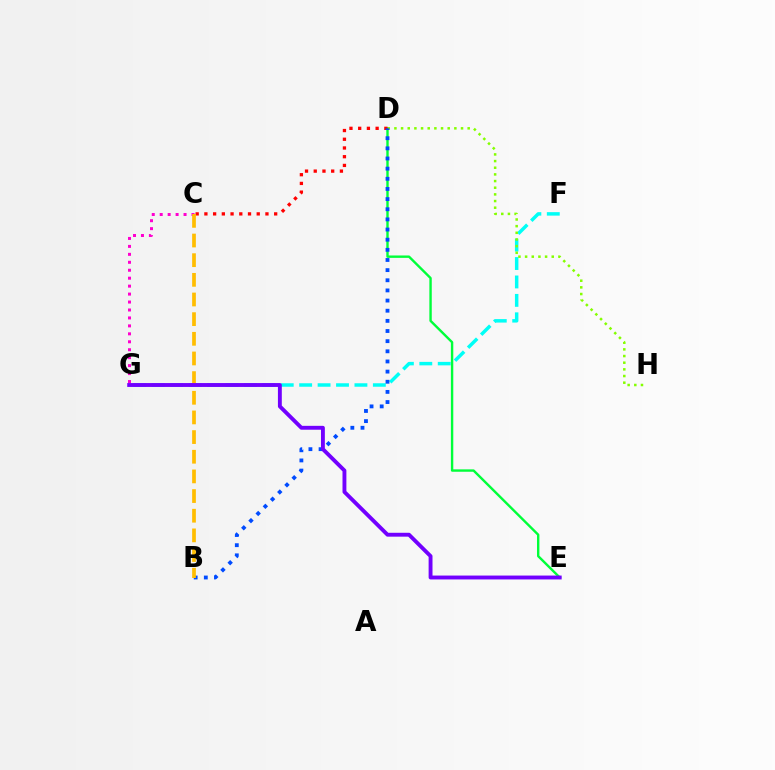{('F', 'G'): [{'color': '#00fff6', 'line_style': 'dashed', 'thickness': 2.5}], ('C', 'G'): [{'color': '#ff00cf', 'line_style': 'dotted', 'thickness': 2.16}], ('D', 'E'): [{'color': '#00ff39', 'line_style': 'solid', 'thickness': 1.72}], ('D', 'H'): [{'color': '#84ff00', 'line_style': 'dotted', 'thickness': 1.81}], ('C', 'D'): [{'color': '#ff0000', 'line_style': 'dotted', 'thickness': 2.37}], ('B', 'D'): [{'color': '#004bff', 'line_style': 'dotted', 'thickness': 2.76}], ('B', 'C'): [{'color': '#ffbd00', 'line_style': 'dashed', 'thickness': 2.67}], ('E', 'G'): [{'color': '#7200ff', 'line_style': 'solid', 'thickness': 2.79}]}